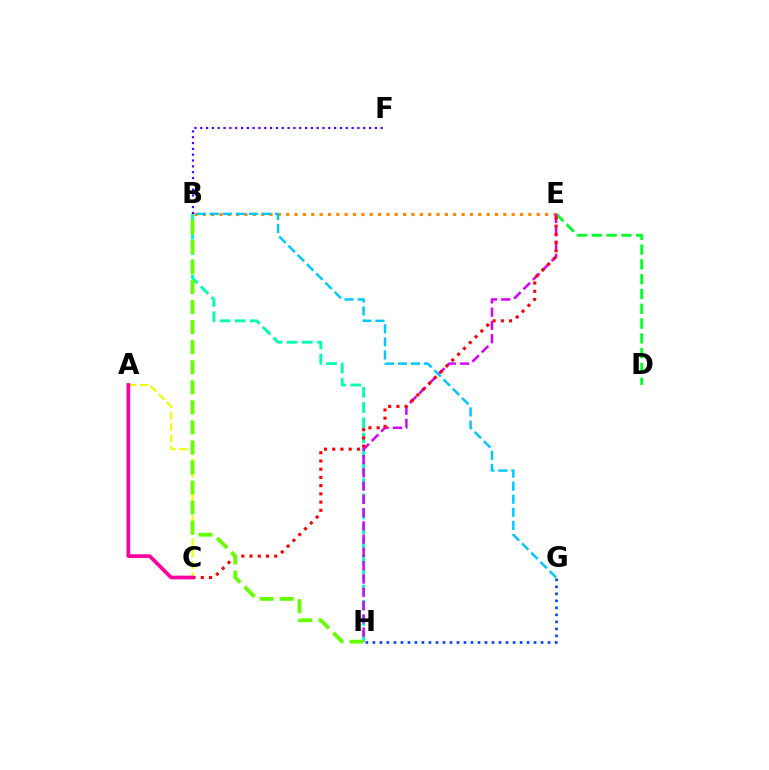{('D', 'E'): [{'color': '#00ff27', 'line_style': 'dashed', 'thickness': 2.01}], ('A', 'C'): [{'color': '#eeff00', 'line_style': 'dashed', 'thickness': 1.55}, {'color': '#ff00a0', 'line_style': 'solid', 'thickness': 2.67}], ('B', 'E'): [{'color': '#ff8800', 'line_style': 'dotted', 'thickness': 2.27}], ('B', 'H'): [{'color': '#00ffaf', 'line_style': 'dashed', 'thickness': 2.06}, {'color': '#66ff00', 'line_style': 'dashed', 'thickness': 2.72}], ('E', 'H'): [{'color': '#d600ff', 'line_style': 'dashed', 'thickness': 1.8}], ('G', 'H'): [{'color': '#003fff', 'line_style': 'dotted', 'thickness': 1.9}], ('B', 'G'): [{'color': '#00c7ff', 'line_style': 'dashed', 'thickness': 1.77}], ('C', 'E'): [{'color': '#ff0000', 'line_style': 'dotted', 'thickness': 2.24}], ('B', 'F'): [{'color': '#4f00ff', 'line_style': 'dotted', 'thickness': 1.58}]}